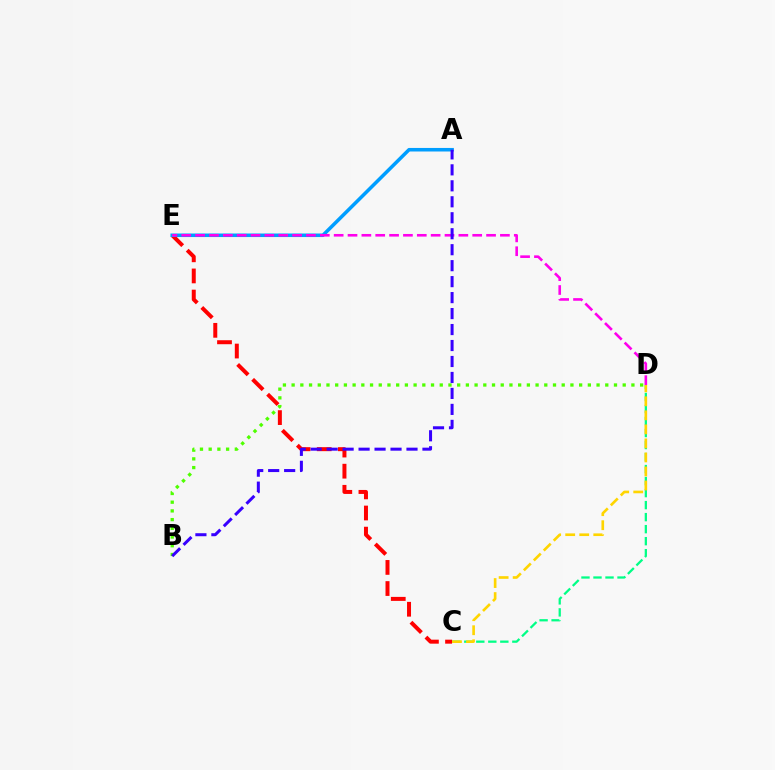{('C', 'E'): [{'color': '#ff0000', 'line_style': 'dashed', 'thickness': 2.87}], ('C', 'D'): [{'color': '#00ff86', 'line_style': 'dashed', 'thickness': 1.63}, {'color': '#ffd500', 'line_style': 'dashed', 'thickness': 1.91}], ('A', 'E'): [{'color': '#009eff', 'line_style': 'solid', 'thickness': 2.55}], ('D', 'E'): [{'color': '#ff00ed', 'line_style': 'dashed', 'thickness': 1.88}], ('B', 'D'): [{'color': '#4fff00', 'line_style': 'dotted', 'thickness': 2.37}], ('A', 'B'): [{'color': '#3700ff', 'line_style': 'dashed', 'thickness': 2.17}]}